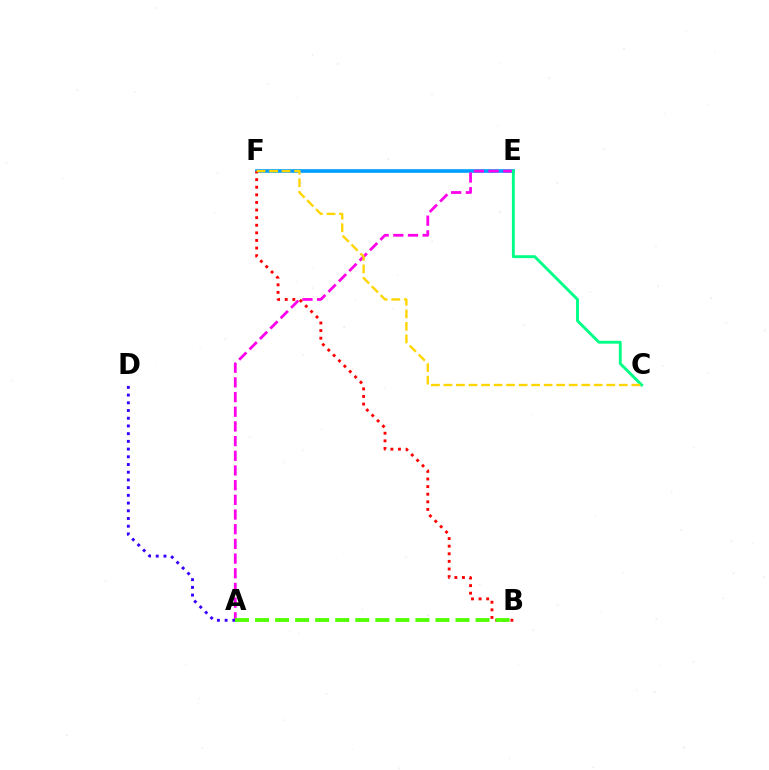{('E', 'F'): [{'color': '#009eff', 'line_style': 'solid', 'thickness': 2.62}], ('A', 'E'): [{'color': '#ff00ed', 'line_style': 'dashed', 'thickness': 1.99}], ('C', 'E'): [{'color': '#00ff86', 'line_style': 'solid', 'thickness': 2.08}], ('A', 'D'): [{'color': '#3700ff', 'line_style': 'dotted', 'thickness': 2.1}], ('B', 'F'): [{'color': '#ff0000', 'line_style': 'dotted', 'thickness': 2.07}], ('A', 'B'): [{'color': '#4fff00', 'line_style': 'dashed', 'thickness': 2.72}], ('C', 'F'): [{'color': '#ffd500', 'line_style': 'dashed', 'thickness': 1.7}]}